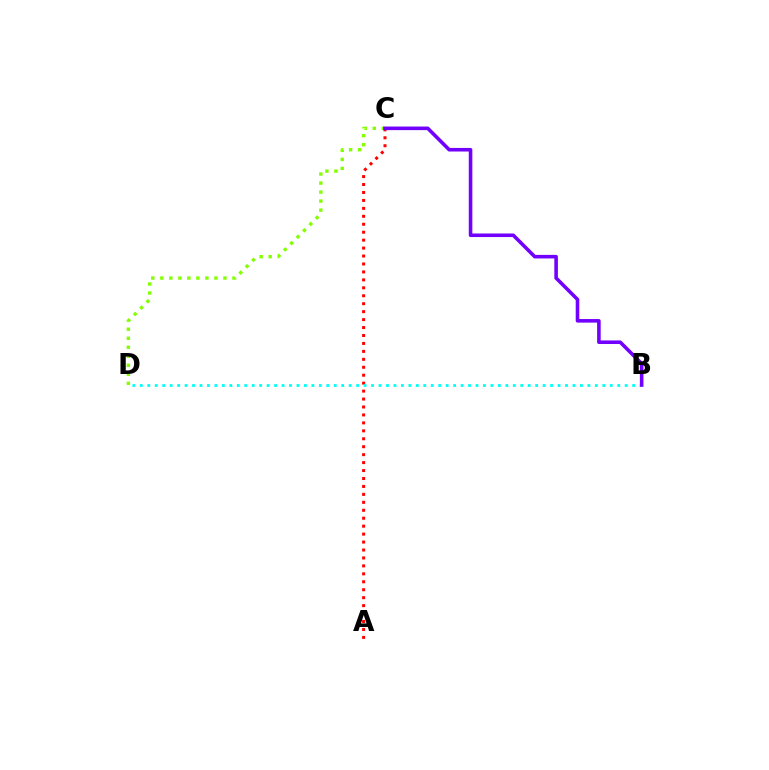{('A', 'C'): [{'color': '#ff0000', 'line_style': 'dotted', 'thickness': 2.16}], ('B', 'D'): [{'color': '#00fff6', 'line_style': 'dotted', 'thickness': 2.03}], ('C', 'D'): [{'color': '#84ff00', 'line_style': 'dotted', 'thickness': 2.45}], ('B', 'C'): [{'color': '#7200ff', 'line_style': 'solid', 'thickness': 2.58}]}